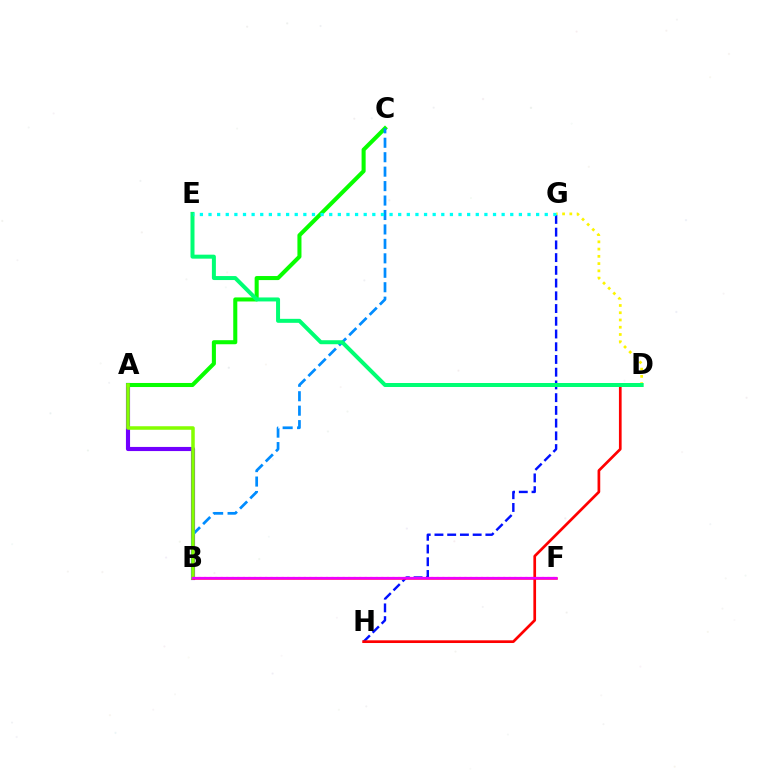{('A', 'B'): [{'color': '#7200ff', 'line_style': 'solid', 'thickness': 2.97}, {'color': '#84ff00', 'line_style': 'solid', 'thickness': 2.53}], ('A', 'C'): [{'color': '#08ff00', 'line_style': 'solid', 'thickness': 2.92}], ('B', 'C'): [{'color': '#008cff', 'line_style': 'dashed', 'thickness': 1.96}], ('D', 'G'): [{'color': '#fcf500', 'line_style': 'dotted', 'thickness': 1.97}], ('G', 'H'): [{'color': '#0010ff', 'line_style': 'dashed', 'thickness': 1.73}], ('D', 'H'): [{'color': '#ff0000', 'line_style': 'solid', 'thickness': 1.94}], ('B', 'F'): [{'color': '#ff0094', 'line_style': 'solid', 'thickness': 1.87}, {'color': '#ff7c00', 'line_style': 'dotted', 'thickness': 1.5}, {'color': '#ee00ff', 'line_style': 'solid', 'thickness': 1.59}], ('D', 'E'): [{'color': '#00ff74', 'line_style': 'solid', 'thickness': 2.87}], ('E', 'G'): [{'color': '#00fff6', 'line_style': 'dotted', 'thickness': 2.34}]}